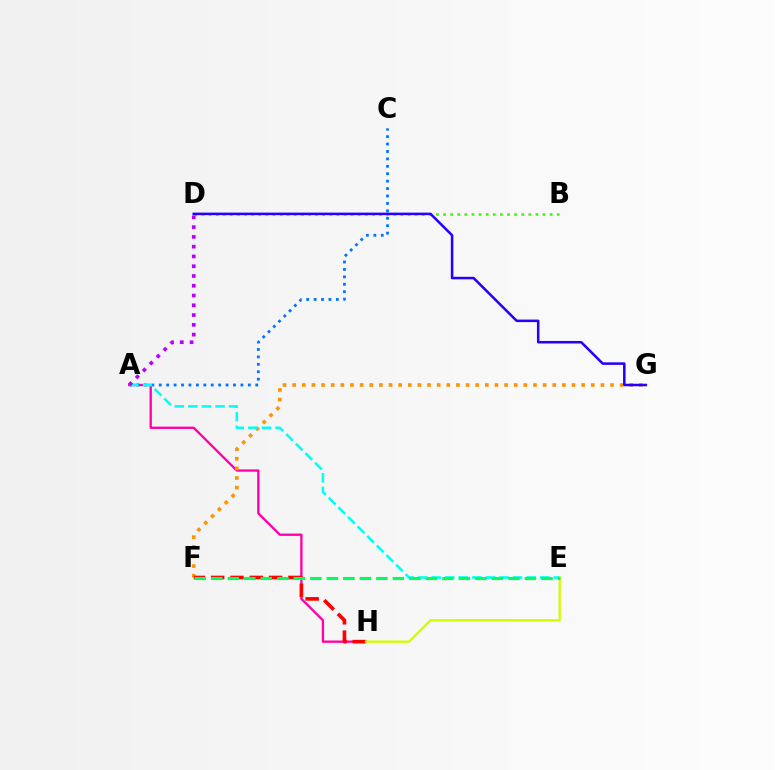{('A', 'H'): [{'color': '#ff00ac', 'line_style': 'solid', 'thickness': 1.68}], ('B', 'D'): [{'color': '#3dff00', 'line_style': 'dotted', 'thickness': 1.93}], ('F', 'G'): [{'color': '#ff9400', 'line_style': 'dotted', 'thickness': 2.62}], ('F', 'H'): [{'color': '#ff0000', 'line_style': 'dashed', 'thickness': 2.62}], ('A', 'C'): [{'color': '#0074ff', 'line_style': 'dotted', 'thickness': 2.02}], ('E', 'H'): [{'color': '#d1ff00', 'line_style': 'solid', 'thickness': 1.7}], ('A', 'E'): [{'color': '#00fff6', 'line_style': 'dashed', 'thickness': 1.84}], ('A', 'D'): [{'color': '#b900ff', 'line_style': 'dotted', 'thickness': 2.66}], ('D', 'G'): [{'color': '#2500ff', 'line_style': 'solid', 'thickness': 1.82}], ('E', 'F'): [{'color': '#00ff5c', 'line_style': 'dashed', 'thickness': 2.24}]}